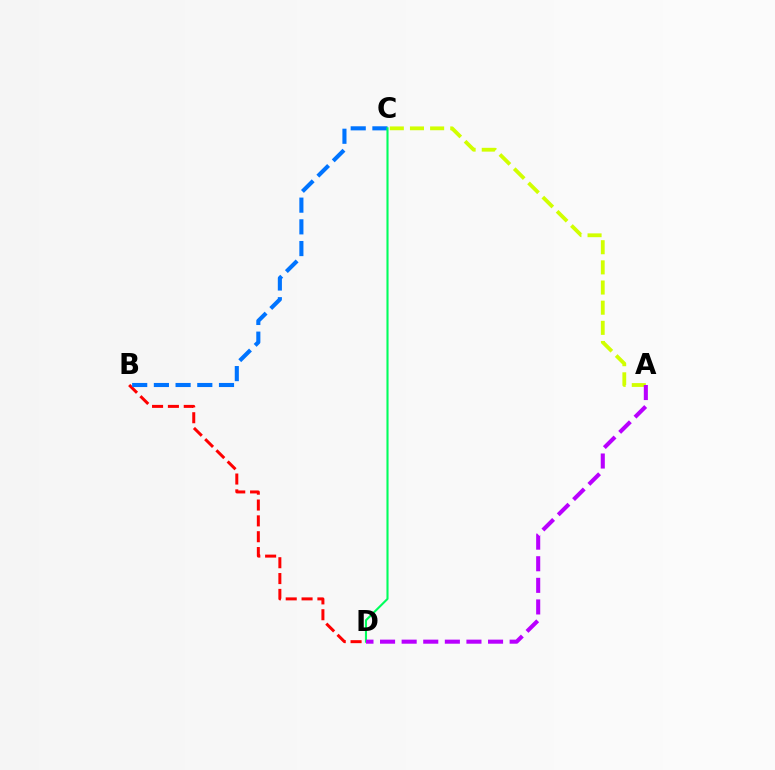{('A', 'C'): [{'color': '#d1ff00', 'line_style': 'dashed', 'thickness': 2.74}], ('B', 'D'): [{'color': '#ff0000', 'line_style': 'dashed', 'thickness': 2.15}], ('B', 'C'): [{'color': '#0074ff', 'line_style': 'dashed', 'thickness': 2.95}], ('C', 'D'): [{'color': '#00ff5c', 'line_style': 'solid', 'thickness': 1.51}], ('A', 'D'): [{'color': '#b900ff', 'line_style': 'dashed', 'thickness': 2.93}]}